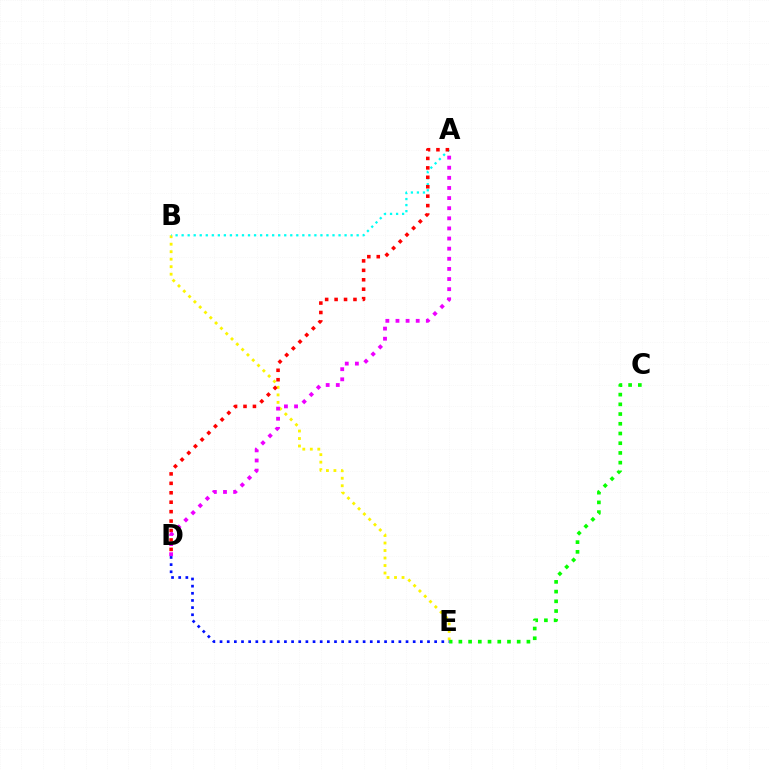{('B', 'E'): [{'color': '#fcf500', 'line_style': 'dotted', 'thickness': 2.04}], ('C', 'E'): [{'color': '#08ff00', 'line_style': 'dotted', 'thickness': 2.64}], ('A', 'B'): [{'color': '#00fff6', 'line_style': 'dotted', 'thickness': 1.64}], ('A', 'D'): [{'color': '#ff0000', 'line_style': 'dotted', 'thickness': 2.56}, {'color': '#ee00ff', 'line_style': 'dotted', 'thickness': 2.75}], ('D', 'E'): [{'color': '#0010ff', 'line_style': 'dotted', 'thickness': 1.94}]}